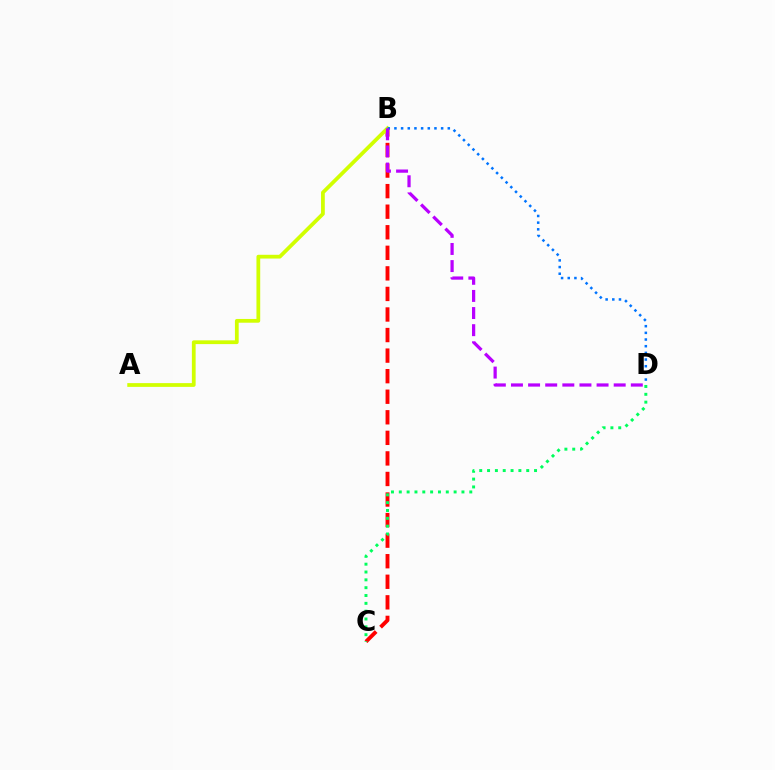{('B', 'C'): [{'color': '#ff0000', 'line_style': 'dashed', 'thickness': 2.79}], ('A', 'B'): [{'color': '#d1ff00', 'line_style': 'solid', 'thickness': 2.71}], ('B', 'D'): [{'color': '#0074ff', 'line_style': 'dotted', 'thickness': 1.81}, {'color': '#b900ff', 'line_style': 'dashed', 'thickness': 2.33}], ('C', 'D'): [{'color': '#00ff5c', 'line_style': 'dotted', 'thickness': 2.13}]}